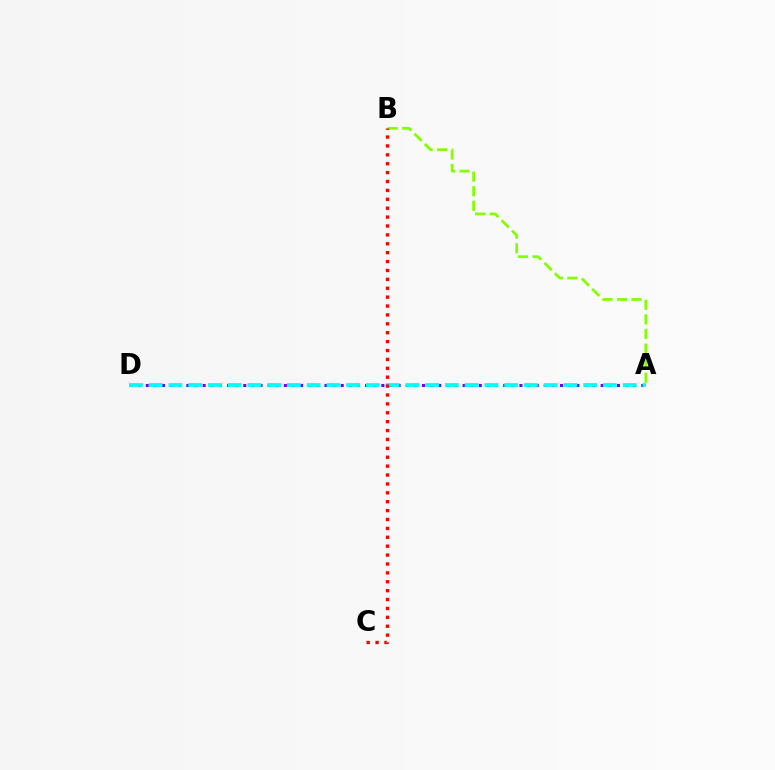{('A', 'D'): [{'color': '#7200ff', 'line_style': 'dotted', 'thickness': 2.21}, {'color': '#00fff6', 'line_style': 'dashed', 'thickness': 2.68}], ('A', 'B'): [{'color': '#84ff00', 'line_style': 'dashed', 'thickness': 1.98}], ('B', 'C'): [{'color': '#ff0000', 'line_style': 'dotted', 'thickness': 2.42}]}